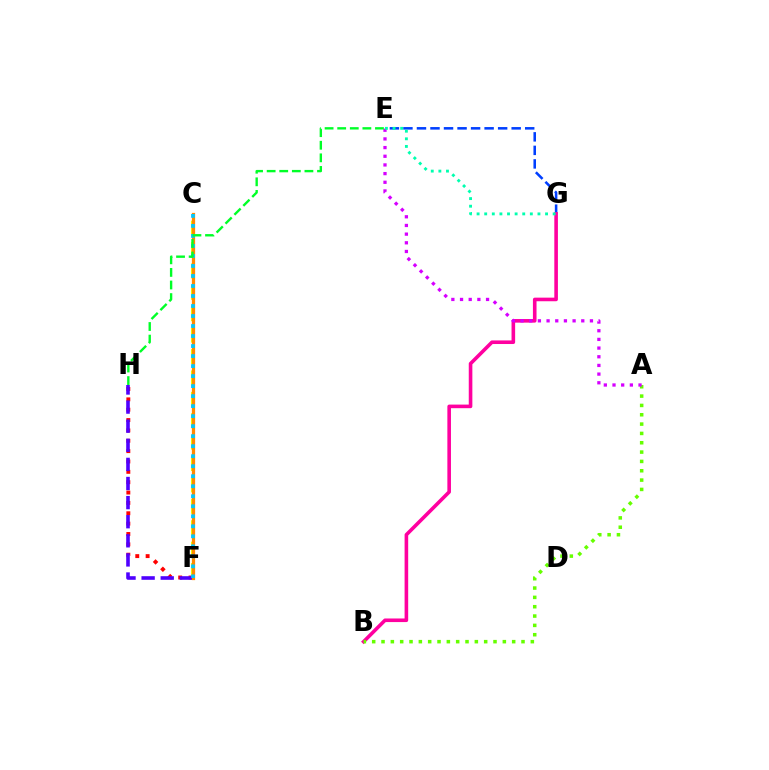{('F', 'H'): [{'color': '#ff0000', 'line_style': 'dotted', 'thickness': 2.81}, {'color': '#4f00ff', 'line_style': 'dashed', 'thickness': 2.6}], ('E', 'G'): [{'color': '#003fff', 'line_style': 'dashed', 'thickness': 1.84}, {'color': '#00ffaf', 'line_style': 'dotted', 'thickness': 2.07}], ('B', 'G'): [{'color': '#ff00a0', 'line_style': 'solid', 'thickness': 2.59}], ('A', 'B'): [{'color': '#66ff00', 'line_style': 'dotted', 'thickness': 2.54}], ('A', 'E'): [{'color': '#d600ff', 'line_style': 'dotted', 'thickness': 2.36}], ('C', 'F'): [{'color': '#eeff00', 'line_style': 'dashed', 'thickness': 2.91}, {'color': '#ff8800', 'line_style': 'solid', 'thickness': 2.34}, {'color': '#00c7ff', 'line_style': 'dotted', 'thickness': 2.72}], ('E', 'H'): [{'color': '#00ff27', 'line_style': 'dashed', 'thickness': 1.71}]}